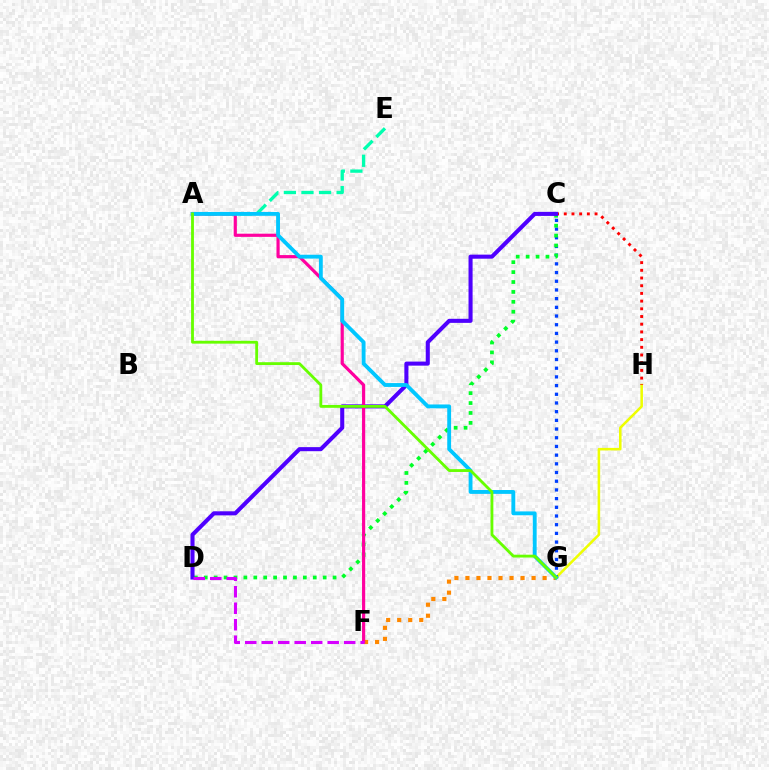{('G', 'H'): [{'color': '#eeff00', 'line_style': 'solid', 'thickness': 1.84}], ('A', 'E'): [{'color': '#00ffaf', 'line_style': 'dashed', 'thickness': 2.39}], ('C', 'G'): [{'color': '#003fff', 'line_style': 'dotted', 'thickness': 2.36}], ('F', 'G'): [{'color': '#ff8800', 'line_style': 'dotted', 'thickness': 3.0}], ('C', 'D'): [{'color': '#00ff27', 'line_style': 'dotted', 'thickness': 2.69}, {'color': '#4f00ff', 'line_style': 'solid', 'thickness': 2.93}], ('C', 'H'): [{'color': '#ff0000', 'line_style': 'dotted', 'thickness': 2.09}], ('A', 'F'): [{'color': '#ff00a0', 'line_style': 'solid', 'thickness': 2.28}], ('A', 'G'): [{'color': '#00c7ff', 'line_style': 'solid', 'thickness': 2.77}, {'color': '#66ff00', 'line_style': 'solid', 'thickness': 2.03}], ('D', 'F'): [{'color': '#d600ff', 'line_style': 'dashed', 'thickness': 2.24}]}